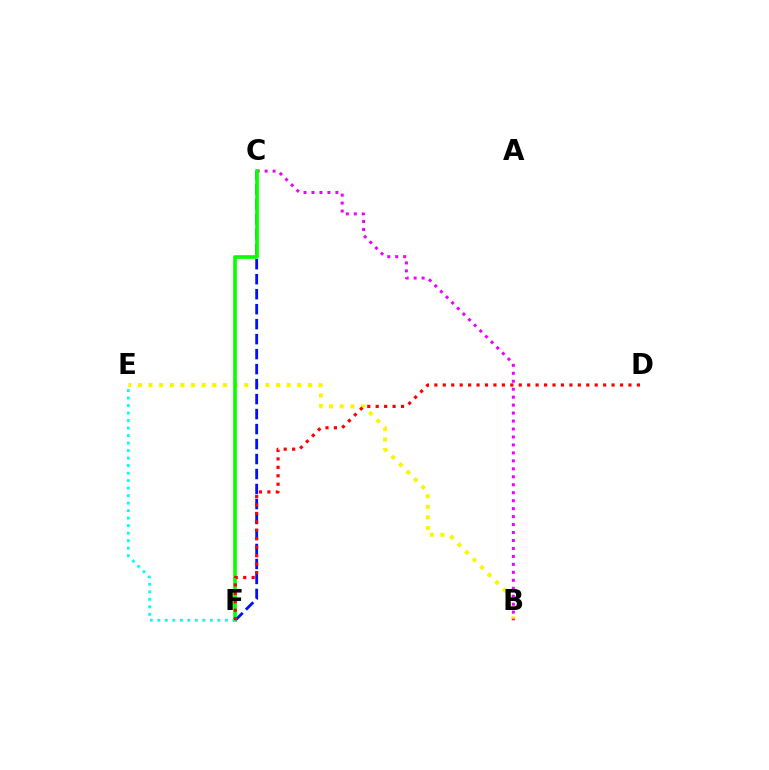{('B', 'E'): [{'color': '#fcf500', 'line_style': 'dotted', 'thickness': 2.89}], ('C', 'F'): [{'color': '#0010ff', 'line_style': 'dashed', 'thickness': 2.04}, {'color': '#08ff00', 'line_style': 'solid', 'thickness': 2.63}], ('B', 'C'): [{'color': '#ee00ff', 'line_style': 'dotted', 'thickness': 2.16}], ('E', 'F'): [{'color': '#00fff6', 'line_style': 'dotted', 'thickness': 2.04}], ('D', 'F'): [{'color': '#ff0000', 'line_style': 'dotted', 'thickness': 2.29}]}